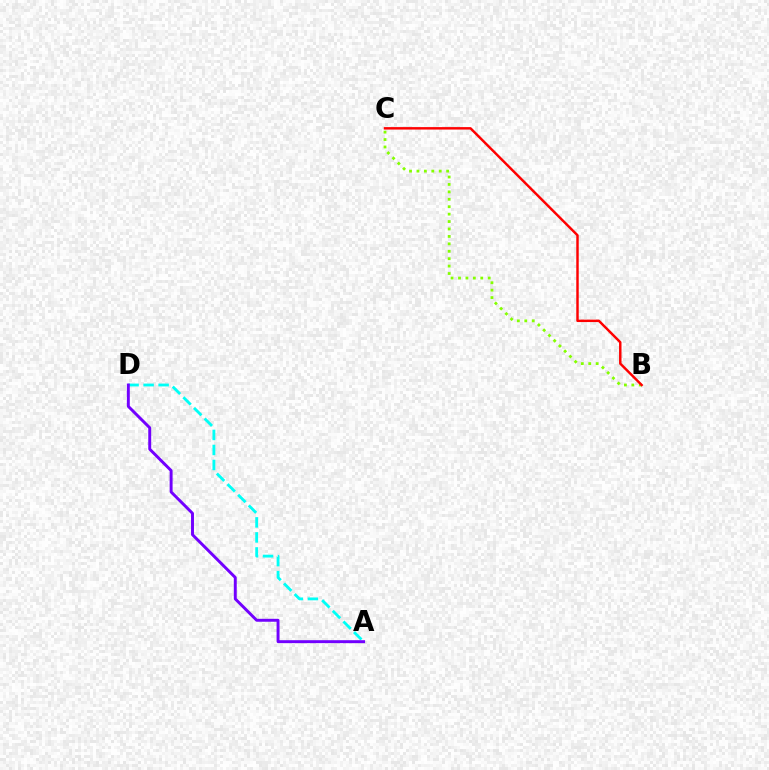{('A', 'D'): [{'color': '#00fff6', 'line_style': 'dashed', 'thickness': 2.04}, {'color': '#7200ff', 'line_style': 'solid', 'thickness': 2.12}], ('B', 'C'): [{'color': '#84ff00', 'line_style': 'dotted', 'thickness': 2.02}, {'color': '#ff0000', 'line_style': 'solid', 'thickness': 1.76}]}